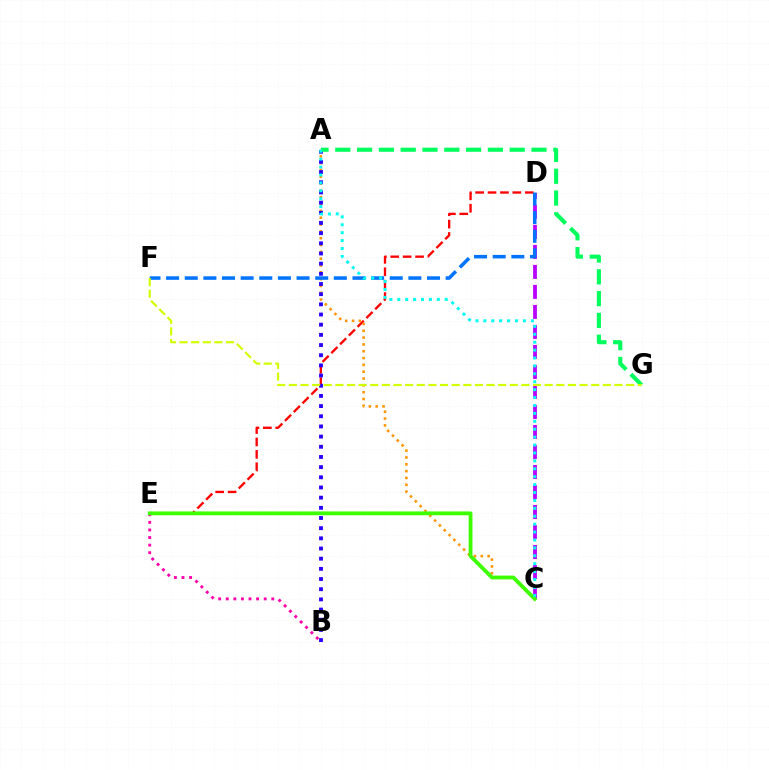{('D', 'E'): [{'color': '#ff0000', 'line_style': 'dashed', 'thickness': 1.69}], ('C', 'D'): [{'color': '#b900ff', 'line_style': 'dashed', 'thickness': 2.72}], ('A', 'C'): [{'color': '#ff9400', 'line_style': 'dotted', 'thickness': 1.85}, {'color': '#00fff6', 'line_style': 'dotted', 'thickness': 2.15}], ('D', 'F'): [{'color': '#0074ff', 'line_style': 'dashed', 'thickness': 2.53}], ('B', 'E'): [{'color': '#ff00ac', 'line_style': 'dotted', 'thickness': 2.06}], ('A', 'B'): [{'color': '#2500ff', 'line_style': 'dotted', 'thickness': 2.76}], ('A', 'G'): [{'color': '#00ff5c', 'line_style': 'dashed', 'thickness': 2.96}], ('C', 'E'): [{'color': '#3dff00', 'line_style': 'solid', 'thickness': 2.74}], ('F', 'G'): [{'color': '#d1ff00', 'line_style': 'dashed', 'thickness': 1.58}]}